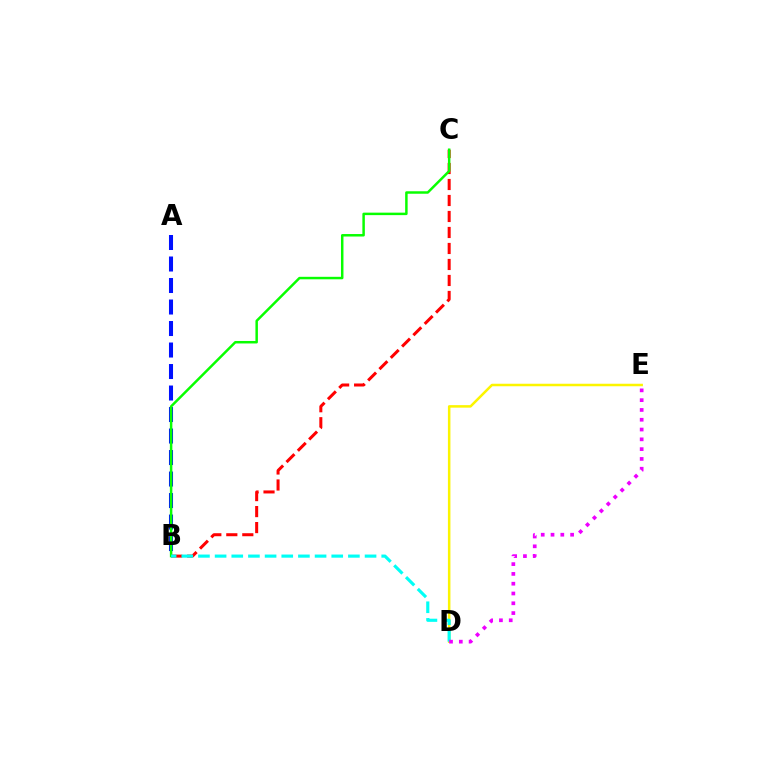{('B', 'C'): [{'color': '#ff0000', 'line_style': 'dashed', 'thickness': 2.17}, {'color': '#08ff00', 'line_style': 'solid', 'thickness': 1.79}], ('A', 'B'): [{'color': '#0010ff', 'line_style': 'dashed', 'thickness': 2.92}], ('D', 'E'): [{'color': '#fcf500', 'line_style': 'solid', 'thickness': 1.81}, {'color': '#ee00ff', 'line_style': 'dotted', 'thickness': 2.66}], ('B', 'D'): [{'color': '#00fff6', 'line_style': 'dashed', 'thickness': 2.26}]}